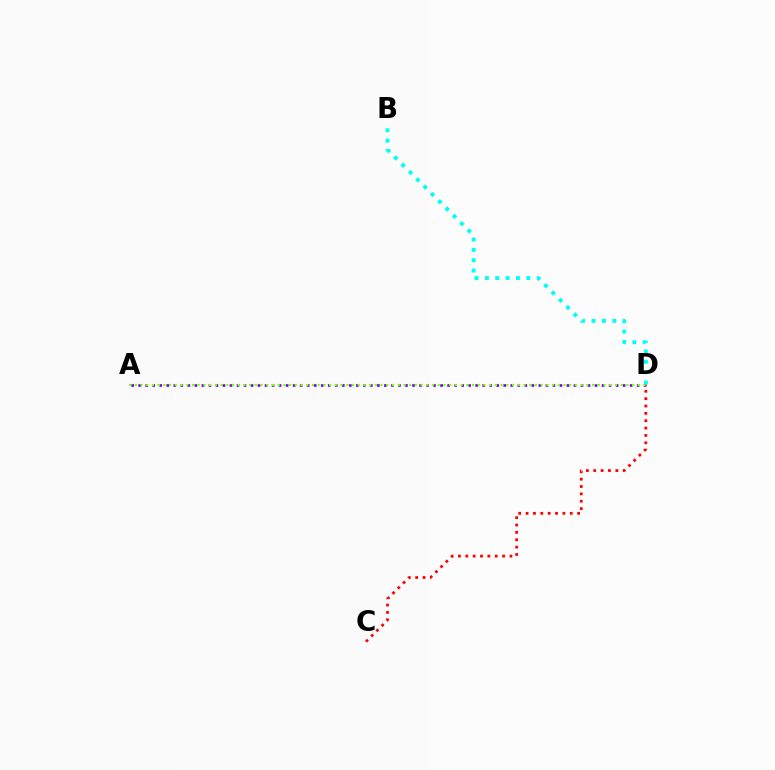{('B', 'D'): [{'color': '#00fff6', 'line_style': 'dotted', 'thickness': 2.82}], ('C', 'D'): [{'color': '#ff0000', 'line_style': 'dotted', 'thickness': 2.0}], ('A', 'D'): [{'color': '#7200ff', 'line_style': 'dotted', 'thickness': 1.91}, {'color': '#84ff00', 'line_style': 'dotted', 'thickness': 1.55}]}